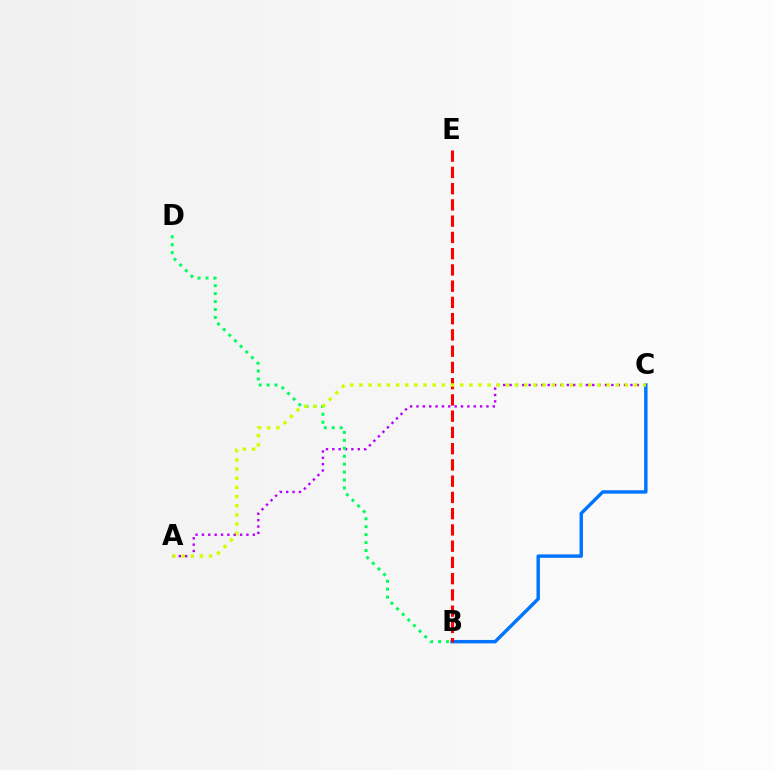{('A', 'C'): [{'color': '#b900ff', 'line_style': 'dotted', 'thickness': 1.73}, {'color': '#d1ff00', 'line_style': 'dotted', 'thickness': 2.49}], ('B', 'D'): [{'color': '#00ff5c', 'line_style': 'dotted', 'thickness': 2.16}], ('B', 'C'): [{'color': '#0074ff', 'line_style': 'solid', 'thickness': 2.46}], ('B', 'E'): [{'color': '#ff0000', 'line_style': 'dashed', 'thickness': 2.21}]}